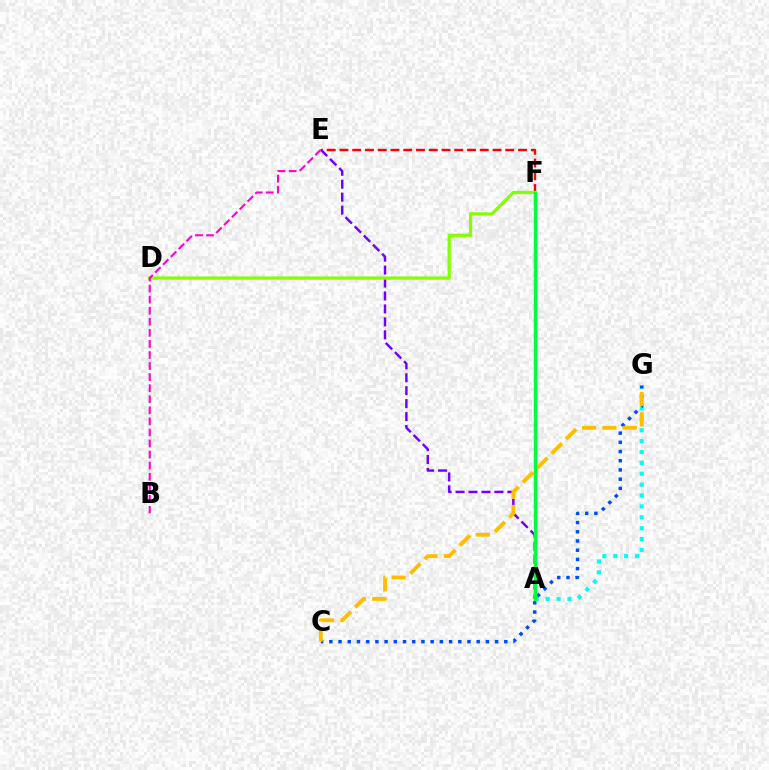{('E', 'F'): [{'color': '#ff0000', 'line_style': 'dashed', 'thickness': 1.73}], ('A', 'G'): [{'color': '#00fff6', 'line_style': 'dotted', 'thickness': 2.95}], ('A', 'E'): [{'color': '#7200ff', 'line_style': 'dashed', 'thickness': 1.76}], ('D', 'F'): [{'color': '#84ff00', 'line_style': 'solid', 'thickness': 2.35}], ('B', 'E'): [{'color': '#ff00cf', 'line_style': 'dashed', 'thickness': 1.5}], ('C', 'G'): [{'color': '#004bff', 'line_style': 'dotted', 'thickness': 2.5}, {'color': '#ffbd00', 'line_style': 'dashed', 'thickness': 2.77}], ('A', 'F'): [{'color': '#00ff39', 'line_style': 'solid', 'thickness': 2.49}]}